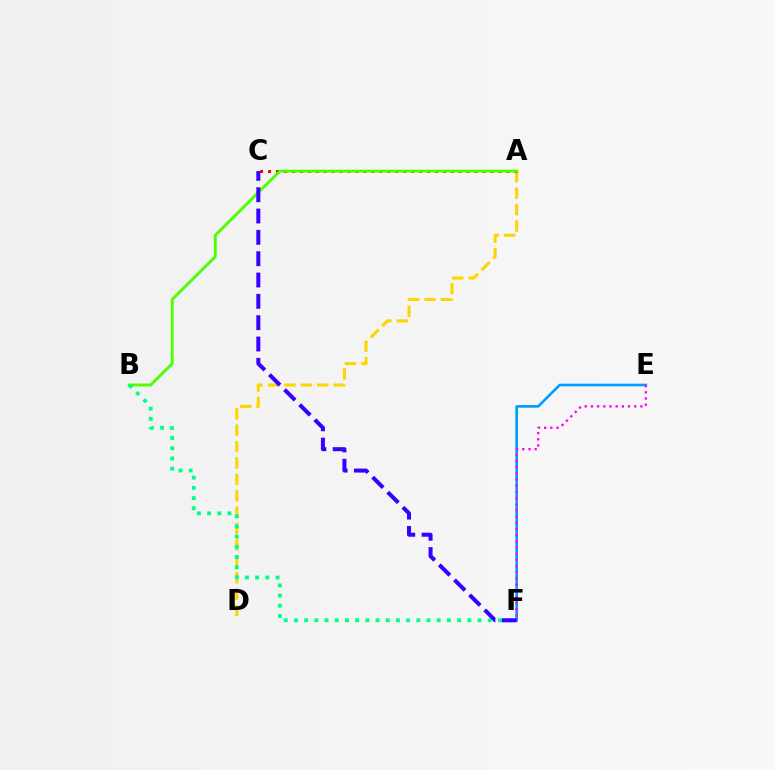{('E', 'F'): [{'color': '#009eff', 'line_style': 'solid', 'thickness': 1.9}, {'color': '#ff00ed', 'line_style': 'dotted', 'thickness': 1.68}], ('A', 'D'): [{'color': '#ffd500', 'line_style': 'dashed', 'thickness': 2.23}], ('A', 'C'): [{'color': '#ff0000', 'line_style': 'dotted', 'thickness': 2.16}], ('A', 'B'): [{'color': '#4fff00', 'line_style': 'solid', 'thickness': 2.1}], ('B', 'F'): [{'color': '#00ff86', 'line_style': 'dotted', 'thickness': 2.77}], ('C', 'F'): [{'color': '#3700ff', 'line_style': 'dashed', 'thickness': 2.9}]}